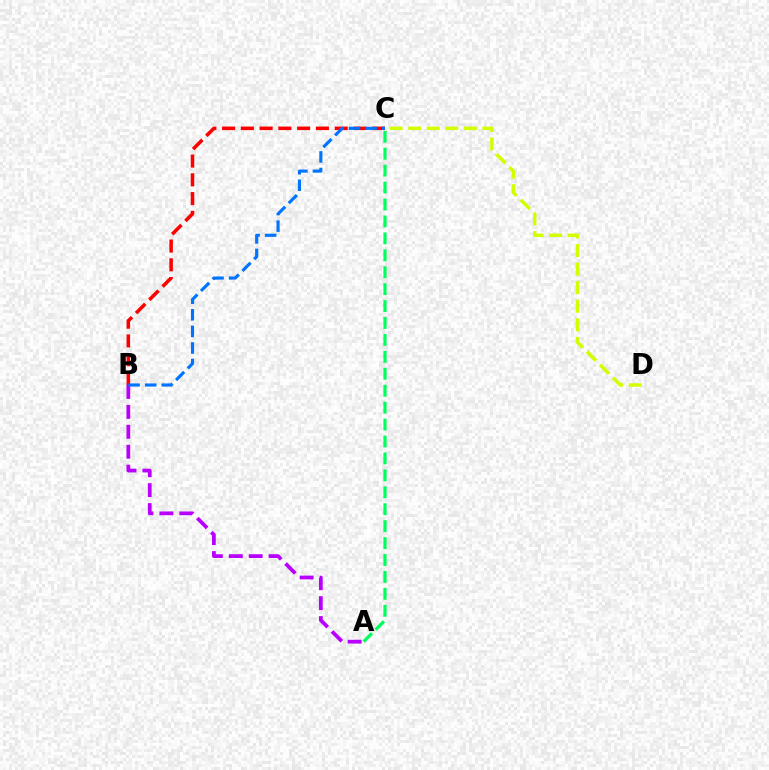{('A', 'C'): [{'color': '#00ff5c', 'line_style': 'dashed', 'thickness': 2.3}], ('A', 'B'): [{'color': '#b900ff', 'line_style': 'dashed', 'thickness': 2.71}], ('B', 'C'): [{'color': '#ff0000', 'line_style': 'dashed', 'thickness': 2.55}, {'color': '#0074ff', 'line_style': 'dashed', 'thickness': 2.25}], ('C', 'D'): [{'color': '#d1ff00', 'line_style': 'dashed', 'thickness': 2.52}]}